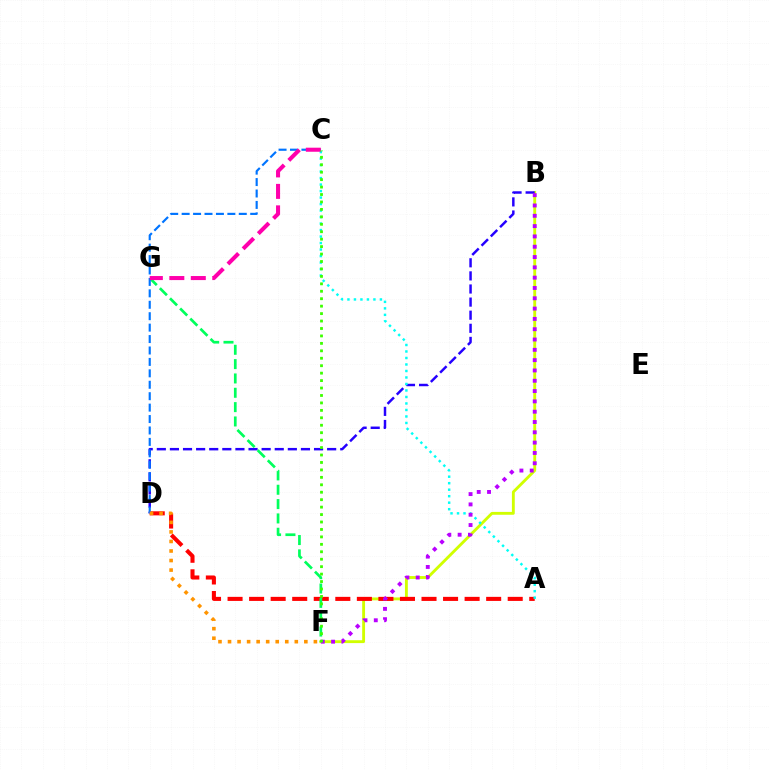{('B', 'F'): [{'color': '#d1ff00', 'line_style': 'solid', 'thickness': 2.06}, {'color': '#b900ff', 'line_style': 'dotted', 'thickness': 2.8}], ('B', 'D'): [{'color': '#2500ff', 'line_style': 'dashed', 'thickness': 1.78}], ('A', 'D'): [{'color': '#ff0000', 'line_style': 'dashed', 'thickness': 2.93}], ('F', 'G'): [{'color': '#00ff5c', 'line_style': 'dashed', 'thickness': 1.95}], ('A', 'C'): [{'color': '#00fff6', 'line_style': 'dotted', 'thickness': 1.77}], ('C', 'D'): [{'color': '#0074ff', 'line_style': 'dashed', 'thickness': 1.55}], ('C', 'G'): [{'color': '#ff00ac', 'line_style': 'dashed', 'thickness': 2.92}], ('D', 'F'): [{'color': '#ff9400', 'line_style': 'dotted', 'thickness': 2.59}], ('C', 'F'): [{'color': '#3dff00', 'line_style': 'dotted', 'thickness': 2.02}]}